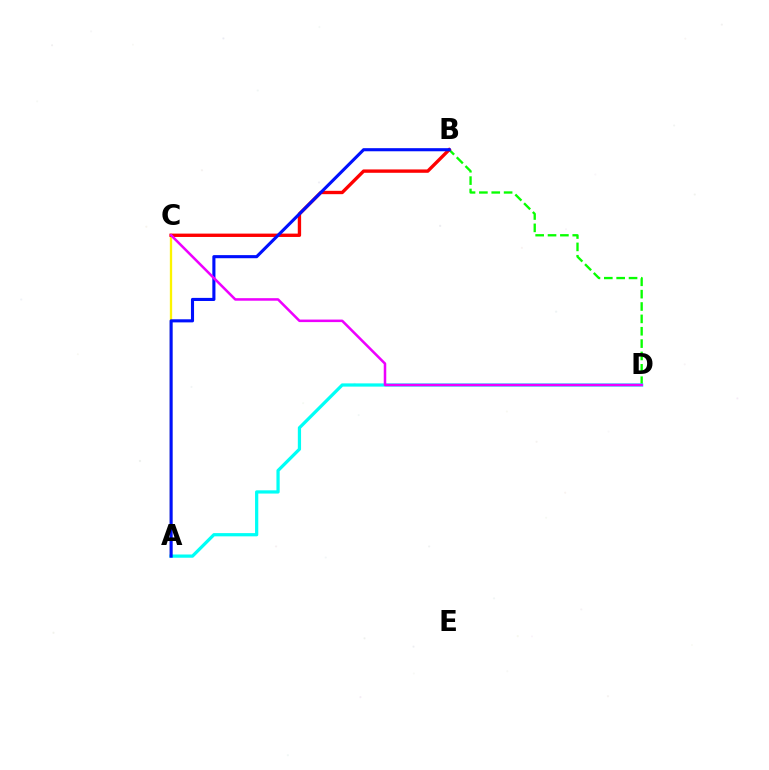{('A', 'C'): [{'color': '#fcf500', 'line_style': 'solid', 'thickness': 1.66}], ('B', 'D'): [{'color': '#08ff00', 'line_style': 'dashed', 'thickness': 1.68}], ('B', 'C'): [{'color': '#ff0000', 'line_style': 'solid', 'thickness': 2.42}], ('A', 'D'): [{'color': '#00fff6', 'line_style': 'solid', 'thickness': 2.33}], ('A', 'B'): [{'color': '#0010ff', 'line_style': 'solid', 'thickness': 2.23}], ('C', 'D'): [{'color': '#ee00ff', 'line_style': 'solid', 'thickness': 1.83}]}